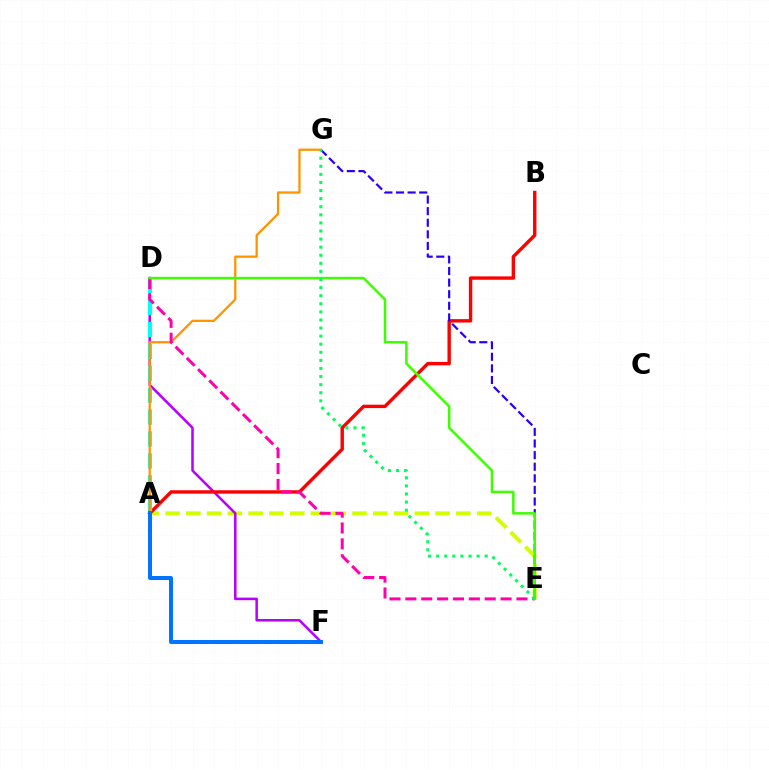{('A', 'E'): [{'color': '#d1ff00', 'line_style': 'dashed', 'thickness': 2.82}], ('D', 'F'): [{'color': '#b900ff', 'line_style': 'solid', 'thickness': 1.83}], ('A', 'B'): [{'color': '#ff0000', 'line_style': 'solid', 'thickness': 2.44}], ('E', 'G'): [{'color': '#2500ff', 'line_style': 'dashed', 'thickness': 1.58}, {'color': '#00ff5c', 'line_style': 'dotted', 'thickness': 2.2}], ('A', 'D'): [{'color': '#00fff6', 'line_style': 'dashed', 'thickness': 2.98}], ('A', 'G'): [{'color': '#ff9400', 'line_style': 'solid', 'thickness': 1.63}], ('D', 'E'): [{'color': '#ff00ac', 'line_style': 'dashed', 'thickness': 2.16}, {'color': '#3dff00', 'line_style': 'solid', 'thickness': 1.81}], ('A', 'F'): [{'color': '#0074ff', 'line_style': 'solid', 'thickness': 2.86}]}